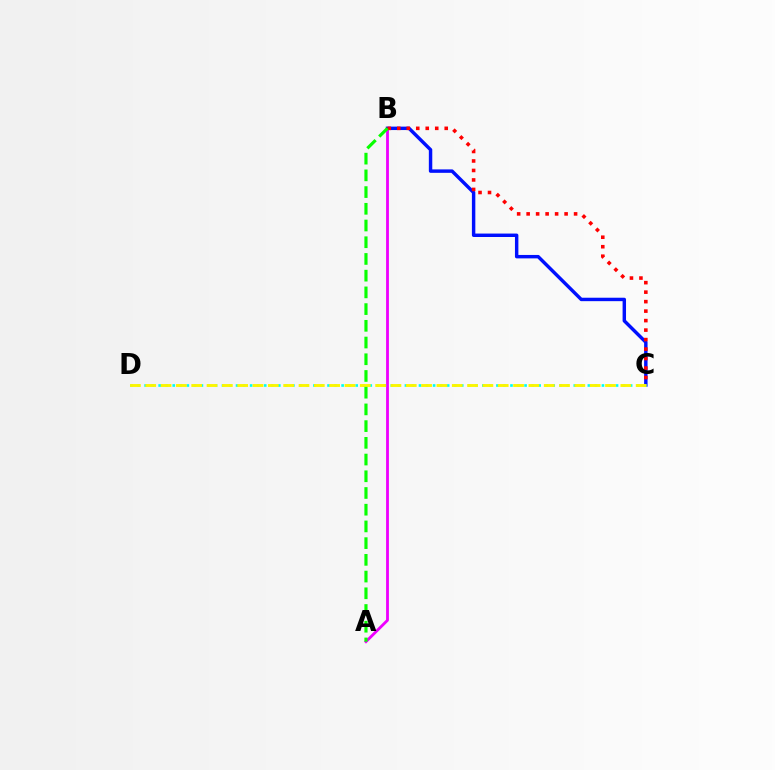{('A', 'B'): [{'color': '#ee00ff', 'line_style': 'solid', 'thickness': 2.03}, {'color': '#08ff00', 'line_style': 'dashed', 'thickness': 2.27}], ('B', 'C'): [{'color': '#0010ff', 'line_style': 'solid', 'thickness': 2.47}, {'color': '#ff0000', 'line_style': 'dotted', 'thickness': 2.58}], ('C', 'D'): [{'color': '#00fff6', 'line_style': 'dotted', 'thickness': 1.91}, {'color': '#fcf500', 'line_style': 'dashed', 'thickness': 2.08}]}